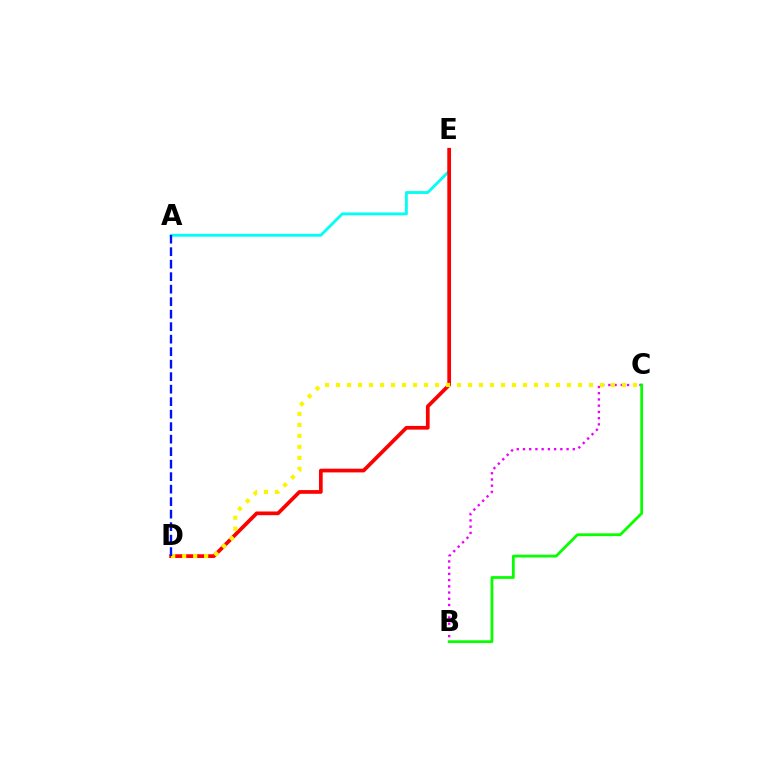{('B', 'C'): [{'color': '#ee00ff', 'line_style': 'dotted', 'thickness': 1.69}, {'color': '#08ff00', 'line_style': 'solid', 'thickness': 2.01}], ('A', 'E'): [{'color': '#00fff6', 'line_style': 'solid', 'thickness': 2.04}], ('D', 'E'): [{'color': '#ff0000', 'line_style': 'solid', 'thickness': 2.67}], ('C', 'D'): [{'color': '#fcf500', 'line_style': 'dotted', 'thickness': 2.99}], ('A', 'D'): [{'color': '#0010ff', 'line_style': 'dashed', 'thickness': 1.7}]}